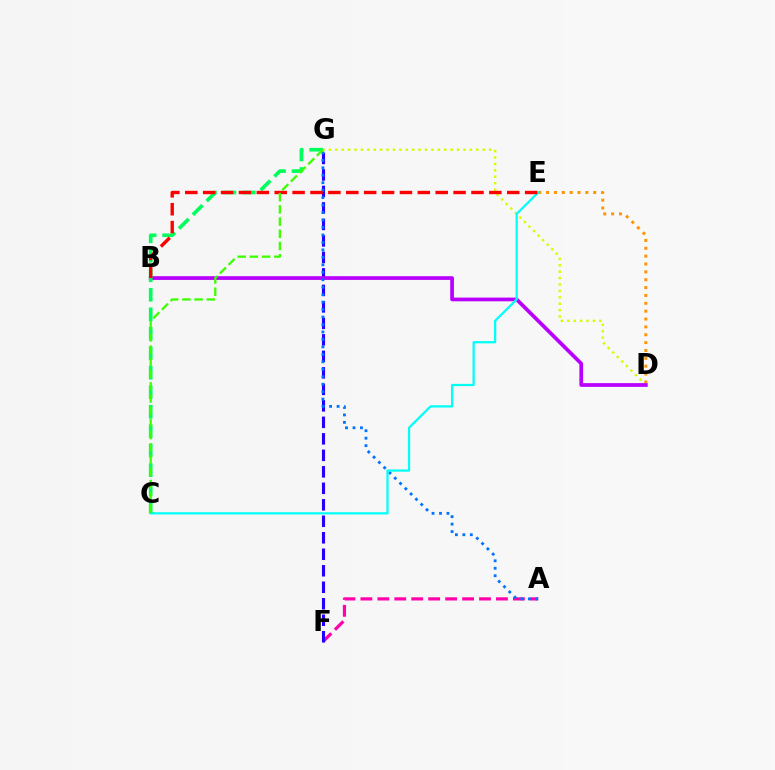{('D', 'G'): [{'color': '#d1ff00', 'line_style': 'dotted', 'thickness': 1.74}], ('D', 'E'): [{'color': '#ff9400', 'line_style': 'dotted', 'thickness': 2.14}], ('A', 'F'): [{'color': '#ff00ac', 'line_style': 'dashed', 'thickness': 2.3}], ('F', 'G'): [{'color': '#2500ff', 'line_style': 'dashed', 'thickness': 2.24}], ('B', 'D'): [{'color': '#b900ff', 'line_style': 'solid', 'thickness': 2.68}], ('A', 'G'): [{'color': '#0074ff', 'line_style': 'dotted', 'thickness': 2.03}], ('C', 'E'): [{'color': '#00fff6', 'line_style': 'solid', 'thickness': 1.62}], ('C', 'G'): [{'color': '#00ff5c', 'line_style': 'dashed', 'thickness': 2.65}, {'color': '#3dff00', 'line_style': 'dashed', 'thickness': 1.66}], ('B', 'E'): [{'color': '#ff0000', 'line_style': 'dashed', 'thickness': 2.43}]}